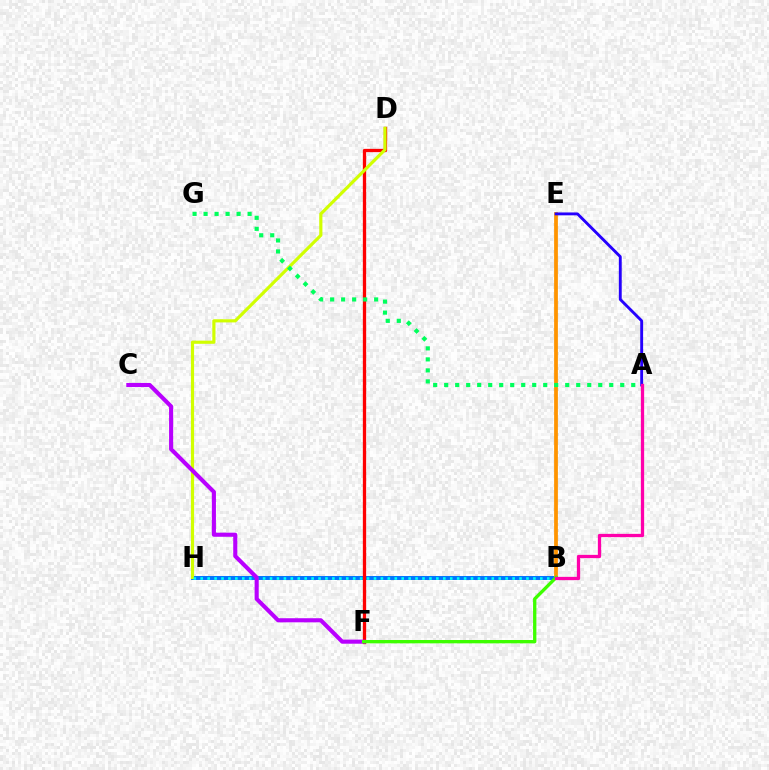{('B', 'H'): [{'color': '#0074ff', 'line_style': 'solid', 'thickness': 2.84}, {'color': '#00fff6', 'line_style': 'dotted', 'thickness': 1.88}], ('D', 'F'): [{'color': '#ff0000', 'line_style': 'solid', 'thickness': 2.37}], ('D', 'H'): [{'color': '#d1ff00', 'line_style': 'solid', 'thickness': 2.28}], ('C', 'F'): [{'color': '#b900ff', 'line_style': 'solid', 'thickness': 2.95}], ('B', 'E'): [{'color': '#ff9400', 'line_style': 'solid', 'thickness': 2.71}], ('B', 'F'): [{'color': '#3dff00', 'line_style': 'solid', 'thickness': 2.39}], ('A', 'E'): [{'color': '#2500ff', 'line_style': 'solid', 'thickness': 2.07}], ('A', 'G'): [{'color': '#00ff5c', 'line_style': 'dotted', 'thickness': 2.99}], ('A', 'B'): [{'color': '#ff00ac', 'line_style': 'solid', 'thickness': 2.36}]}